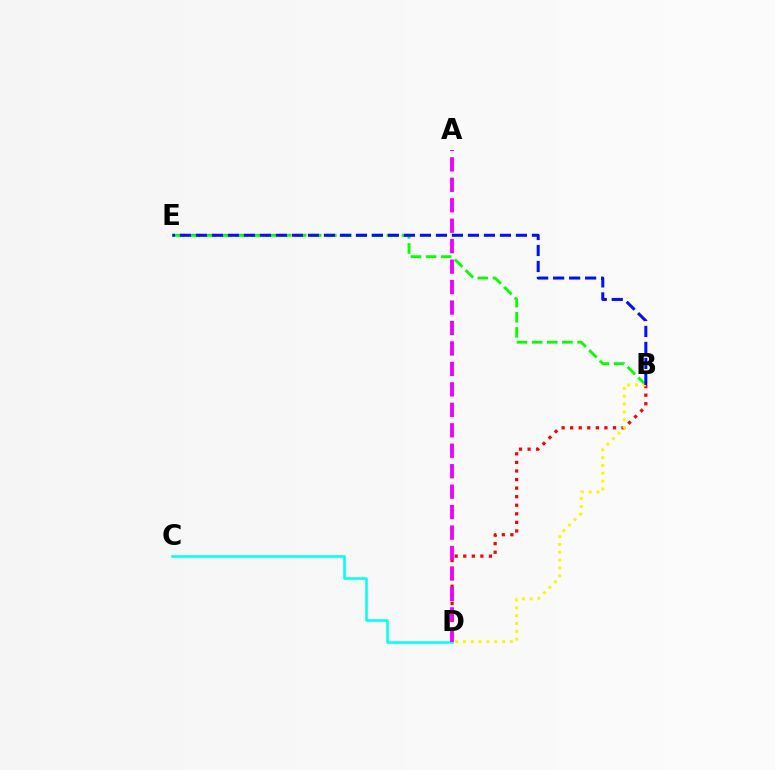{('B', 'D'): [{'color': '#ff0000', 'line_style': 'dotted', 'thickness': 2.33}, {'color': '#fcf500', 'line_style': 'dotted', 'thickness': 2.12}], ('B', 'E'): [{'color': '#08ff00', 'line_style': 'dashed', 'thickness': 2.06}, {'color': '#0010ff', 'line_style': 'dashed', 'thickness': 2.17}], ('C', 'D'): [{'color': '#00fff6', 'line_style': 'solid', 'thickness': 1.82}], ('A', 'D'): [{'color': '#ee00ff', 'line_style': 'dashed', 'thickness': 2.78}]}